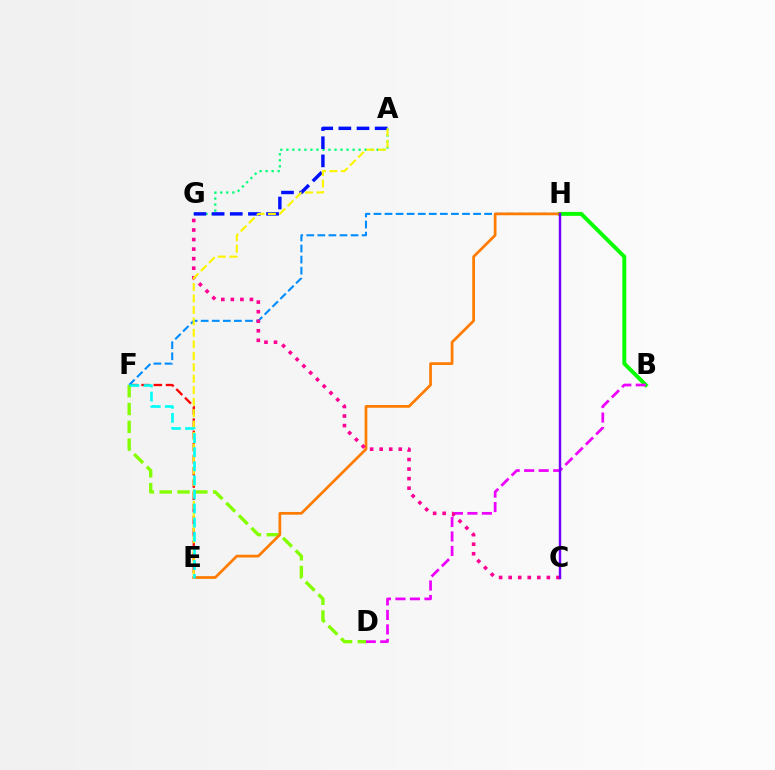{('E', 'F'): [{'color': '#ff0000', 'line_style': 'dashed', 'thickness': 1.66}, {'color': '#00fff6', 'line_style': 'dashed', 'thickness': 1.91}], ('F', 'H'): [{'color': '#008cff', 'line_style': 'dashed', 'thickness': 1.5}], ('D', 'F'): [{'color': '#84ff00', 'line_style': 'dashed', 'thickness': 2.42}], ('A', 'G'): [{'color': '#00ff74', 'line_style': 'dotted', 'thickness': 1.64}, {'color': '#0010ff', 'line_style': 'dashed', 'thickness': 2.47}], ('B', 'H'): [{'color': '#08ff00', 'line_style': 'solid', 'thickness': 2.82}], ('B', 'D'): [{'color': '#ee00ff', 'line_style': 'dashed', 'thickness': 1.97}], ('E', 'H'): [{'color': '#ff7c00', 'line_style': 'solid', 'thickness': 1.96}], ('C', 'G'): [{'color': '#ff0094', 'line_style': 'dotted', 'thickness': 2.59}], ('C', 'H'): [{'color': '#7200ff', 'line_style': 'solid', 'thickness': 1.75}], ('A', 'E'): [{'color': '#fcf500', 'line_style': 'dashed', 'thickness': 1.56}]}